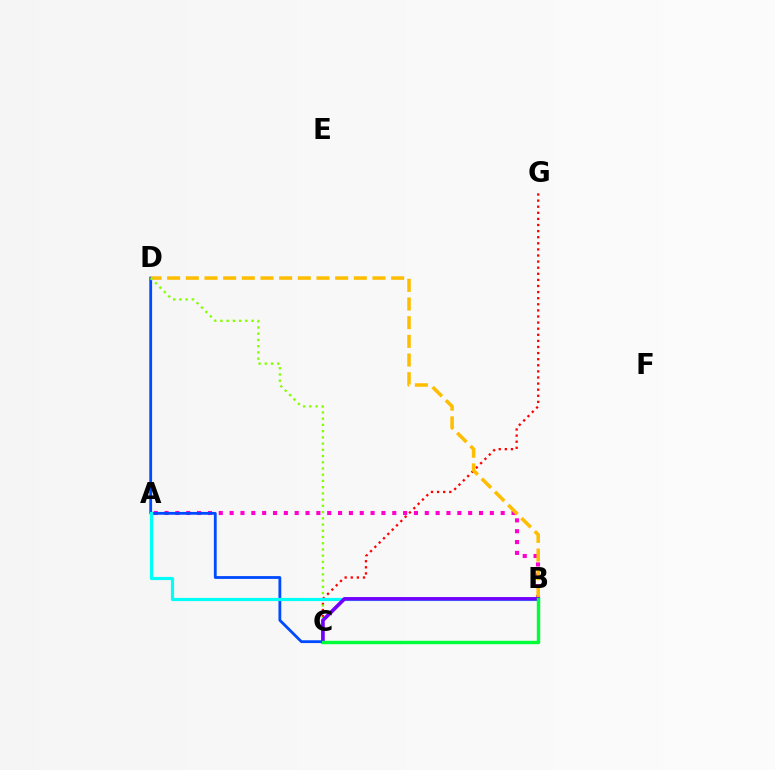{('C', 'G'): [{'color': '#ff0000', 'line_style': 'dotted', 'thickness': 1.66}], ('A', 'B'): [{'color': '#ff00cf', 'line_style': 'dotted', 'thickness': 2.95}, {'color': '#00fff6', 'line_style': 'solid', 'thickness': 2.29}], ('C', 'D'): [{'color': '#004bff', 'line_style': 'solid', 'thickness': 2.02}, {'color': '#84ff00', 'line_style': 'dotted', 'thickness': 1.69}], ('B', 'D'): [{'color': '#ffbd00', 'line_style': 'dashed', 'thickness': 2.54}], ('B', 'C'): [{'color': '#7200ff', 'line_style': 'solid', 'thickness': 2.64}, {'color': '#00ff39', 'line_style': 'solid', 'thickness': 2.46}]}